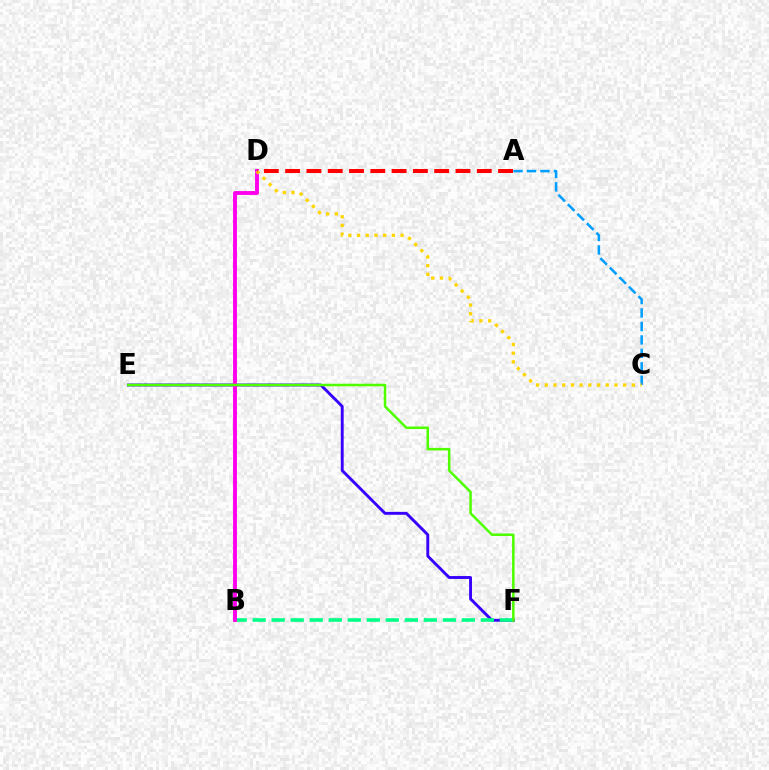{('E', 'F'): [{'color': '#3700ff', 'line_style': 'solid', 'thickness': 2.09}, {'color': '#4fff00', 'line_style': 'solid', 'thickness': 1.82}], ('B', 'F'): [{'color': '#00ff86', 'line_style': 'dashed', 'thickness': 2.58}], ('B', 'D'): [{'color': '#ff00ed', 'line_style': 'solid', 'thickness': 2.79}], ('A', 'C'): [{'color': '#009eff', 'line_style': 'dashed', 'thickness': 1.83}], ('C', 'D'): [{'color': '#ffd500', 'line_style': 'dotted', 'thickness': 2.37}], ('A', 'D'): [{'color': '#ff0000', 'line_style': 'dashed', 'thickness': 2.89}]}